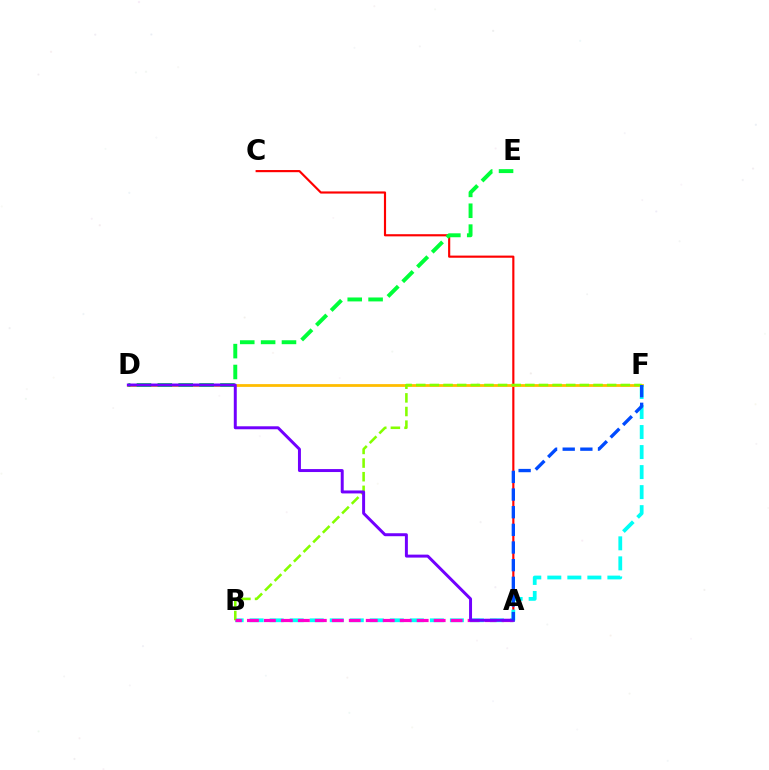{('A', 'C'): [{'color': '#ff0000', 'line_style': 'solid', 'thickness': 1.55}], ('D', 'F'): [{'color': '#ffbd00', 'line_style': 'solid', 'thickness': 2.0}], ('B', 'F'): [{'color': '#00fff6', 'line_style': 'dashed', 'thickness': 2.72}, {'color': '#84ff00', 'line_style': 'dashed', 'thickness': 1.85}], ('D', 'E'): [{'color': '#00ff39', 'line_style': 'dashed', 'thickness': 2.83}], ('A', 'B'): [{'color': '#ff00cf', 'line_style': 'dashed', 'thickness': 2.31}], ('A', 'D'): [{'color': '#7200ff', 'line_style': 'solid', 'thickness': 2.14}], ('A', 'F'): [{'color': '#004bff', 'line_style': 'dashed', 'thickness': 2.4}]}